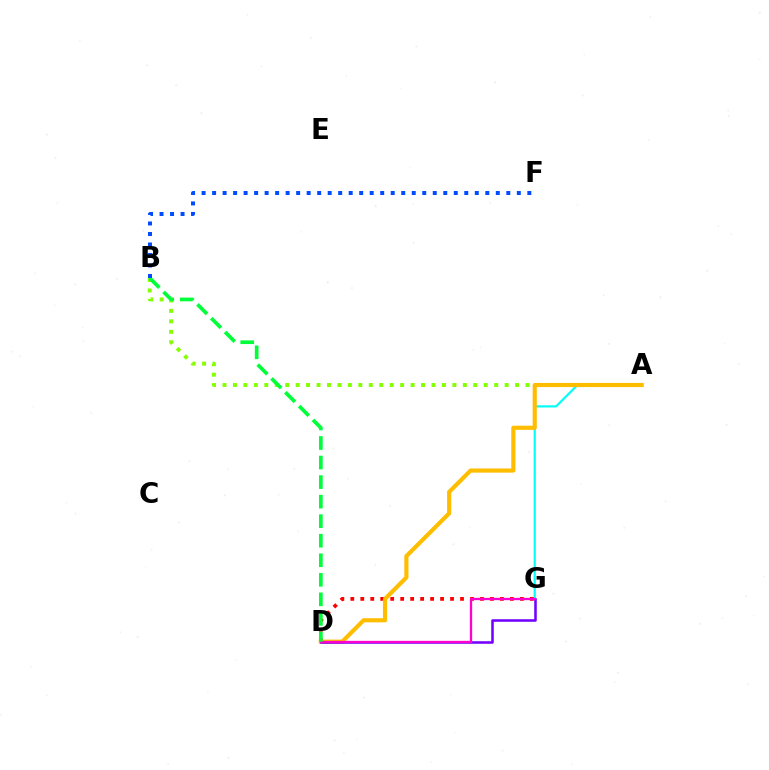{('A', 'B'): [{'color': '#84ff00', 'line_style': 'dotted', 'thickness': 2.84}], ('A', 'G'): [{'color': '#00fff6', 'line_style': 'solid', 'thickness': 1.57}], ('D', 'G'): [{'color': '#ff0000', 'line_style': 'dotted', 'thickness': 2.71}, {'color': '#7200ff', 'line_style': 'solid', 'thickness': 1.83}, {'color': '#ff00cf', 'line_style': 'solid', 'thickness': 1.65}], ('A', 'D'): [{'color': '#ffbd00', 'line_style': 'solid', 'thickness': 2.98}], ('B', 'D'): [{'color': '#00ff39', 'line_style': 'dashed', 'thickness': 2.65}], ('B', 'F'): [{'color': '#004bff', 'line_style': 'dotted', 'thickness': 2.85}]}